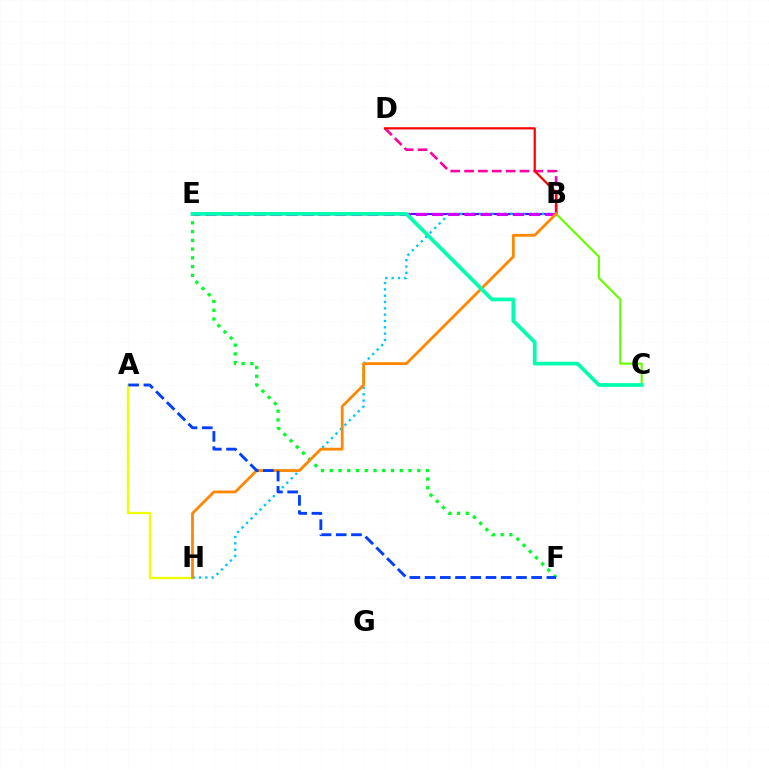{('B', 'D'): [{'color': '#ff00a0', 'line_style': 'dashed', 'thickness': 1.88}, {'color': '#ff0000', 'line_style': 'solid', 'thickness': 1.6}], ('A', 'H'): [{'color': '#eeff00', 'line_style': 'solid', 'thickness': 1.66}], ('E', 'F'): [{'color': '#00ff27', 'line_style': 'dotted', 'thickness': 2.38}], ('B', 'E'): [{'color': '#4f00ff', 'line_style': 'solid', 'thickness': 1.57}, {'color': '#d600ff', 'line_style': 'dashed', 'thickness': 2.2}], ('B', 'H'): [{'color': '#00c7ff', 'line_style': 'dotted', 'thickness': 1.72}, {'color': '#ff8800', 'line_style': 'solid', 'thickness': 2.03}], ('B', 'C'): [{'color': '#66ff00', 'line_style': 'solid', 'thickness': 1.56}], ('A', 'F'): [{'color': '#003fff', 'line_style': 'dashed', 'thickness': 2.07}], ('C', 'E'): [{'color': '#00ffaf', 'line_style': 'solid', 'thickness': 2.67}]}